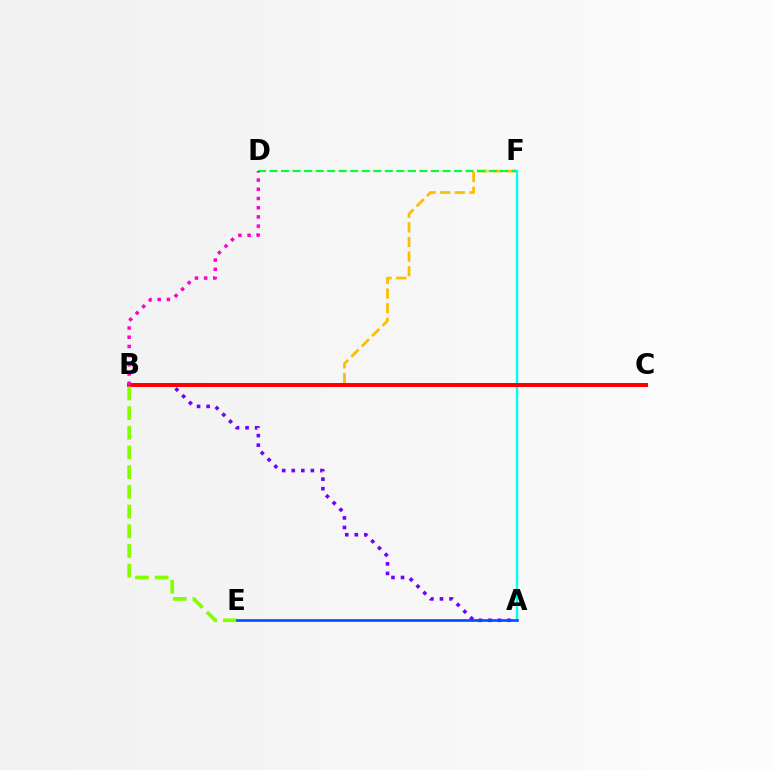{('B', 'F'): [{'color': '#ffbd00', 'line_style': 'dashed', 'thickness': 1.99}], ('A', 'B'): [{'color': '#7200ff', 'line_style': 'dotted', 'thickness': 2.6}], ('D', 'F'): [{'color': '#00ff39', 'line_style': 'dashed', 'thickness': 1.57}], ('A', 'F'): [{'color': '#00fff6', 'line_style': 'solid', 'thickness': 1.74}], ('B', 'C'): [{'color': '#ff0000', 'line_style': 'solid', 'thickness': 2.86}], ('B', 'D'): [{'color': '#ff00cf', 'line_style': 'dotted', 'thickness': 2.5}], ('B', 'E'): [{'color': '#84ff00', 'line_style': 'dashed', 'thickness': 2.68}], ('A', 'E'): [{'color': '#004bff', 'line_style': 'solid', 'thickness': 1.89}]}